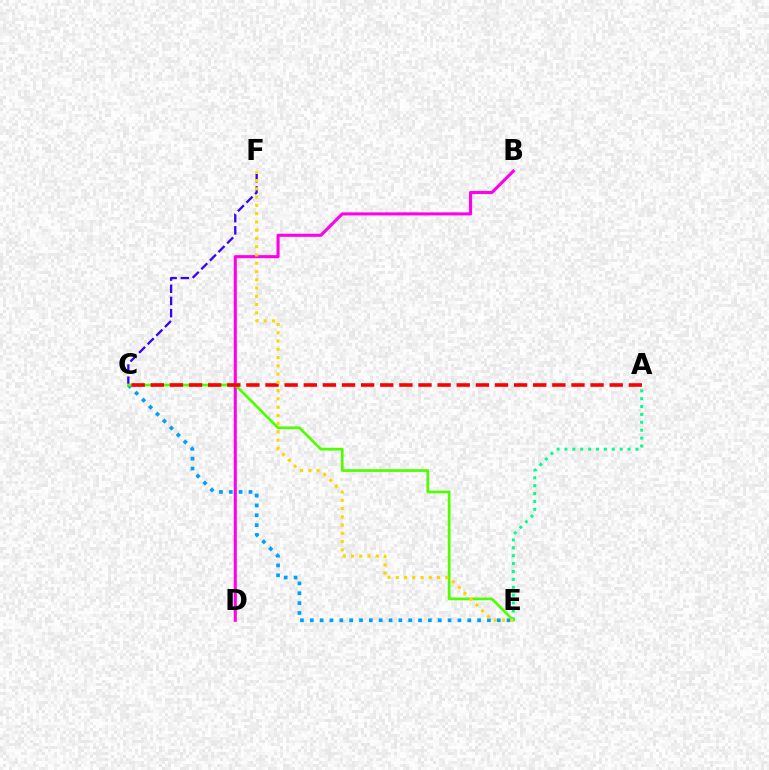{('B', 'D'): [{'color': '#ff00ed', 'line_style': 'solid', 'thickness': 2.22}], ('C', 'E'): [{'color': '#009eff', 'line_style': 'dotted', 'thickness': 2.67}, {'color': '#4fff00', 'line_style': 'solid', 'thickness': 1.94}], ('C', 'F'): [{'color': '#3700ff', 'line_style': 'dashed', 'thickness': 1.66}], ('A', 'E'): [{'color': '#00ff86', 'line_style': 'dotted', 'thickness': 2.14}], ('A', 'C'): [{'color': '#ff0000', 'line_style': 'dashed', 'thickness': 2.6}], ('E', 'F'): [{'color': '#ffd500', 'line_style': 'dotted', 'thickness': 2.25}]}